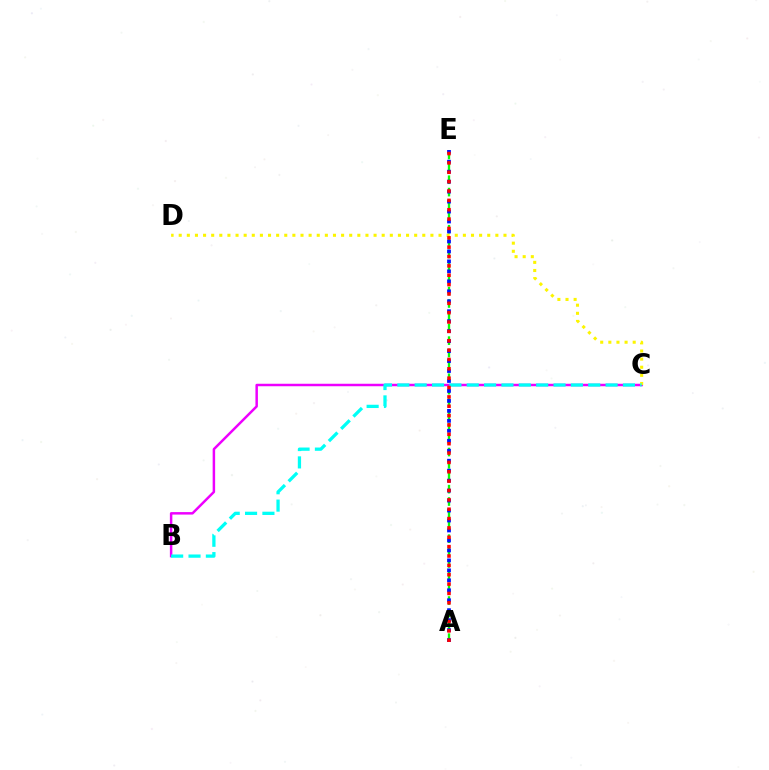{('B', 'C'): [{'color': '#ee00ff', 'line_style': 'solid', 'thickness': 1.79}, {'color': '#00fff6', 'line_style': 'dashed', 'thickness': 2.36}], ('A', 'E'): [{'color': '#08ff00', 'line_style': 'dashed', 'thickness': 1.68}, {'color': '#0010ff', 'line_style': 'dotted', 'thickness': 2.71}, {'color': '#ff0000', 'line_style': 'dotted', 'thickness': 2.54}], ('C', 'D'): [{'color': '#fcf500', 'line_style': 'dotted', 'thickness': 2.21}]}